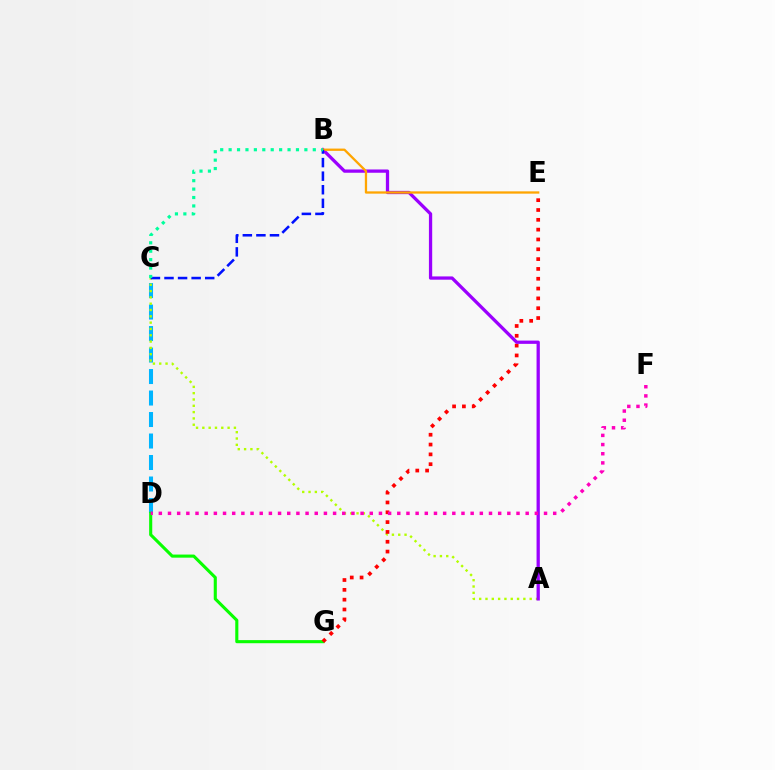{('C', 'D'): [{'color': '#00b5ff', 'line_style': 'dashed', 'thickness': 2.92}], ('D', 'G'): [{'color': '#08ff00', 'line_style': 'solid', 'thickness': 2.23}], ('A', 'C'): [{'color': '#b3ff00', 'line_style': 'dotted', 'thickness': 1.72}], ('E', 'G'): [{'color': '#ff0000', 'line_style': 'dotted', 'thickness': 2.67}], ('A', 'B'): [{'color': '#9b00ff', 'line_style': 'solid', 'thickness': 2.36}], ('B', 'E'): [{'color': '#ffa500', 'line_style': 'solid', 'thickness': 1.65}], ('D', 'F'): [{'color': '#ff00bd', 'line_style': 'dotted', 'thickness': 2.49}], ('B', 'C'): [{'color': '#0010ff', 'line_style': 'dashed', 'thickness': 1.84}, {'color': '#00ff9d', 'line_style': 'dotted', 'thickness': 2.29}]}